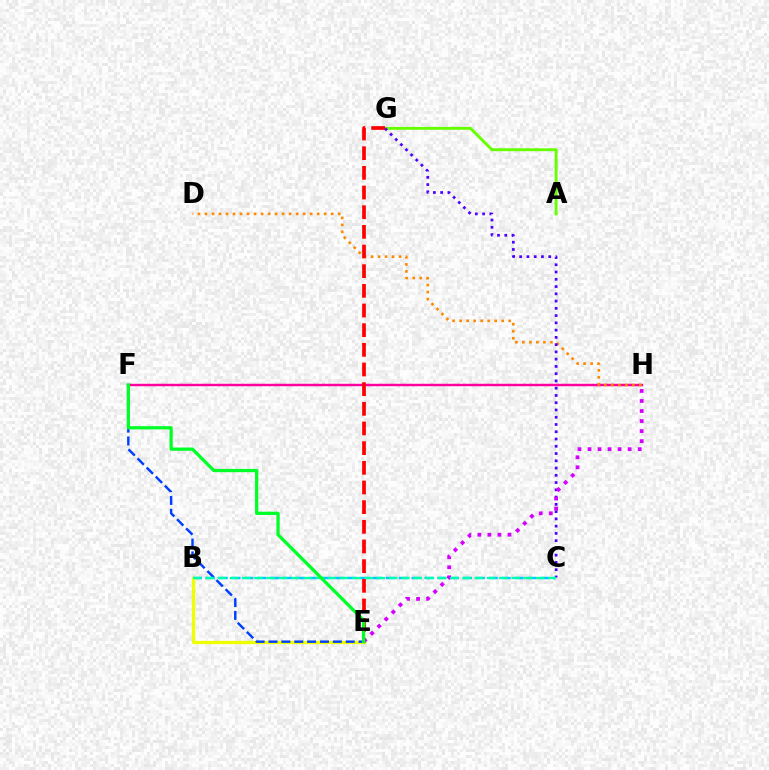{('F', 'H'): [{'color': '#ff00a0', 'line_style': 'solid', 'thickness': 1.76}], ('B', 'C'): [{'color': '#00c7ff', 'line_style': 'dashed', 'thickness': 1.75}, {'color': '#00ffaf', 'line_style': 'dashed', 'thickness': 1.66}], ('D', 'H'): [{'color': '#ff8800', 'line_style': 'dotted', 'thickness': 1.9}], ('A', 'G'): [{'color': '#66ff00', 'line_style': 'solid', 'thickness': 2.09}], ('C', 'G'): [{'color': '#4f00ff', 'line_style': 'dotted', 'thickness': 1.97}], ('B', 'E'): [{'color': '#eeff00', 'line_style': 'solid', 'thickness': 2.36}], ('E', 'F'): [{'color': '#003fff', 'line_style': 'dashed', 'thickness': 1.75}, {'color': '#00ff27', 'line_style': 'solid', 'thickness': 2.34}], ('E', 'G'): [{'color': '#ff0000', 'line_style': 'dashed', 'thickness': 2.67}], ('E', 'H'): [{'color': '#d600ff', 'line_style': 'dotted', 'thickness': 2.73}]}